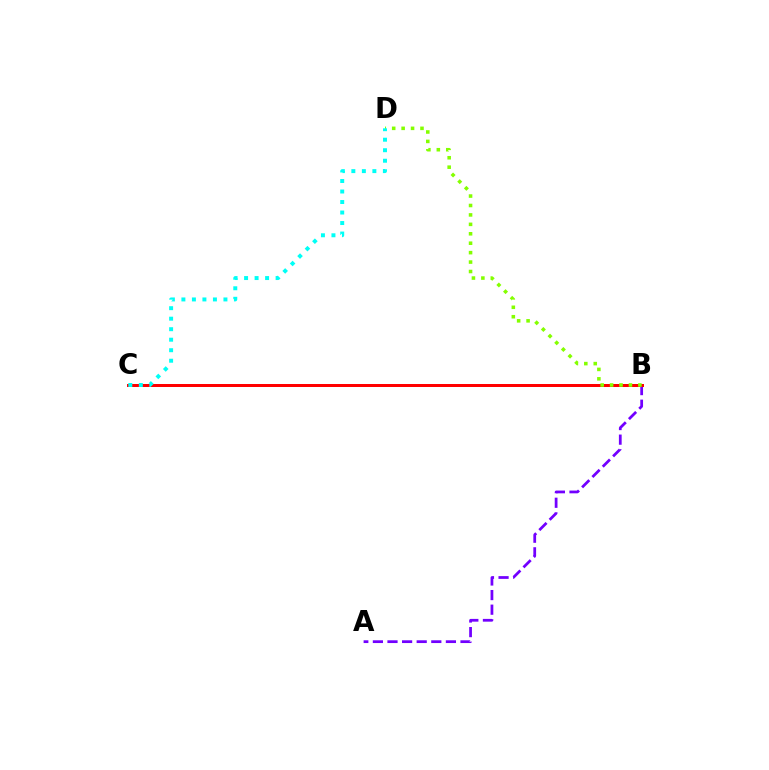{('A', 'B'): [{'color': '#7200ff', 'line_style': 'dashed', 'thickness': 1.98}], ('B', 'C'): [{'color': '#ff0000', 'line_style': 'solid', 'thickness': 2.15}], ('B', 'D'): [{'color': '#84ff00', 'line_style': 'dotted', 'thickness': 2.56}], ('C', 'D'): [{'color': '#00fff6', 'line_style': 'dotted', 'thickness': 2.86}]}